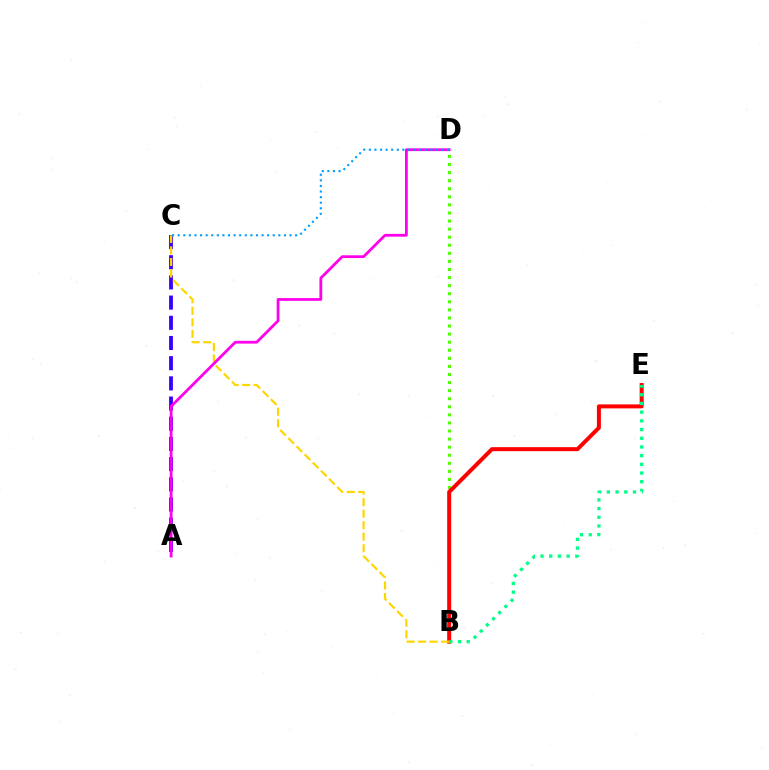{('B', 'D'): [{'color': '#4fff00', 'line_style': 'dotted', 'thickness': 2.19}], ('B', 'E'): [{'color': '#ff0000', 'line_style': 'solid', 'thickness': 2.87}, {'color': '#00ff86', 'line_style': 'dotted', 'thickness': 2.36}], ('A', 'C'): [{'color': '#3700ff', 'line_style': 'dashed', 'thickness': 2.74}], ('B', 'C'): [{'color': '#ffd500', 'line_style': 'dashed', 'thickness': 1.57}], ('A', 'D'): [{'color': '#ff00ed', 'line_style': 'solid', 'thickness': 2.0}], ('C', 'D'): [{'color': '#009eff', 'line_style': 'dotted', 'thickness': 1.52}]}